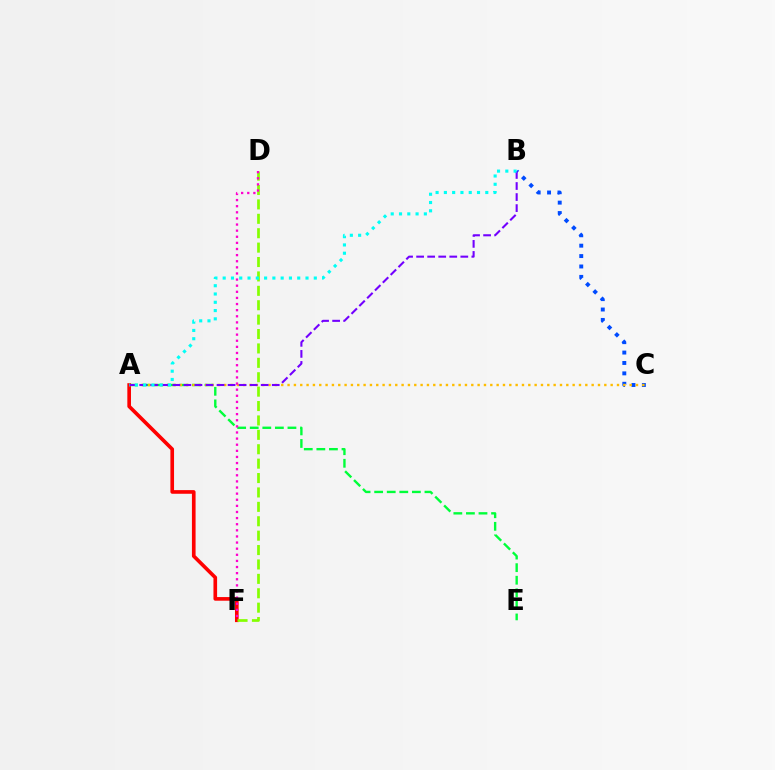{('A', 'F'): [{'color': '#ff0000', 'line_style': 'solid', 'thickness': 2.62}], ('B', 'C'): [{'color': '#004bff', 'line_style': 'dotted', 'thickness': 2.83}], ('A', 'E'): [{'color': '#00ff39', 'line_style': 'dashed', 'thickness': 1.71}], ('D', 'F'): [{'color': '#84ff00', 'line_style': 'dashed', 'thickness': 1.96}, {'color': '#ff00cf', 'line_style': 'dotted', 'thickness': 1.66}], ('A', 'C'): [{'color': '#ffbd00', 'line_style': 'dotted', 'thickness': 1.72}], ('A', 'B'): [{'color': '#7200ff', 'line_style': 'dashed', 'thickness': 1.5}, {'color': '#00fff6', 'line_style': 'dotted', 'thickness': 2.25}]}